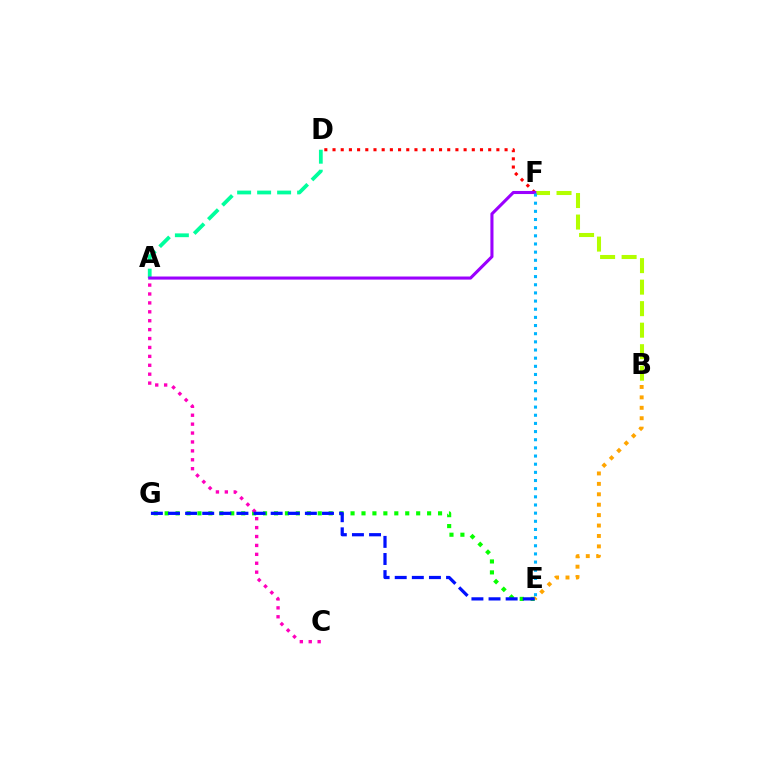{('A', 'D'): [{'color': '#00ff9d', 'line_style': 'dashed', 'thickness': 2.72}], ('D', 'F'): [{'color': '#ff0000', 'line_style': 'dotted', 'thickness': 2.23}], ('E', 'G'): [{'color': '#08ff00', 'line_style': 'dotted', 'thickness': 2.97}, {'color': '#0010ff', 'line_style': 'dashed', 'thickness': 2.32}], ('B', 'E'): [{'color': '#ffa500', 'line_style': 'dotted', 'thickness': 2.83}], ('B', 'F'): [{'color': '#b3ff00', 'line_style': 'dashed', 'thickness': 2.92}], ('A', 'C'): [{'color': '#ff00bd', 'line_style': 'dotted', 'thickness': 2.42}], ('A', 'F'): [{'color': '#9b00ff', 'line_style': 'solid', 'thickness': 2.22}], ('E', 'F'): [{'color': '#00b5ff', 'line_style': 'dotted', 'thickness': 2.22}]}